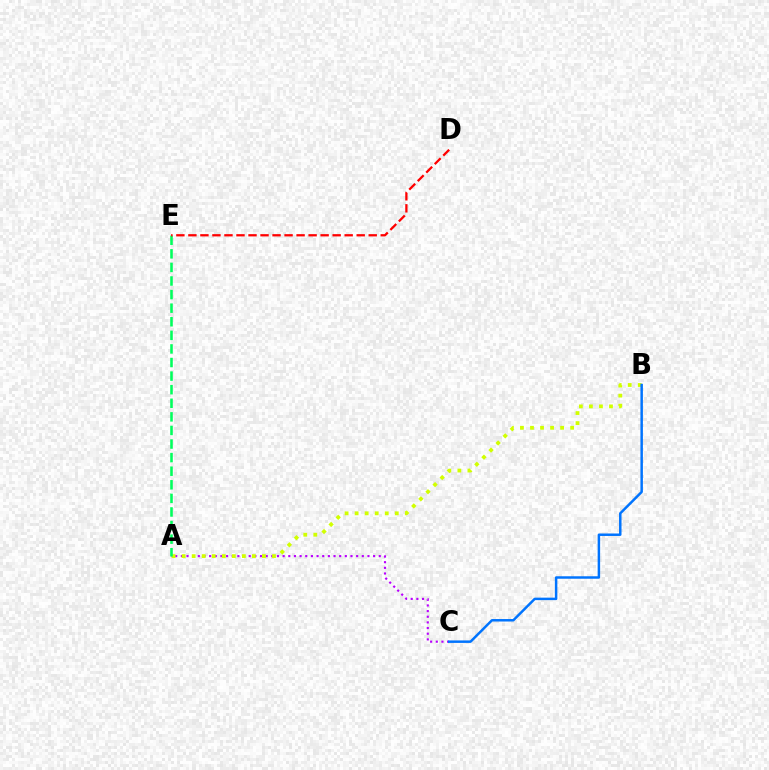{('A', 'C'): [{'color': '#b900ff', 'line_style': 'dotted', 'thickness': 1.54}], ('A', 'B'): [{'color': '#d1ff00', 'line_style': 'dotted', 'thickness': 2.73}], ('B', 'C'): [{'color': '#0074ff', 'line_style': 'solid', 'thickness': 1.79}], ('A', 'E'): [{'color': '#00ff5c', 'line_style': 'dashed', 'thickness': 1.85}], ('D', 'E'): [{'color': '#ff0000', 'line_style': 'dashed', 'thickness': 1.63}]}